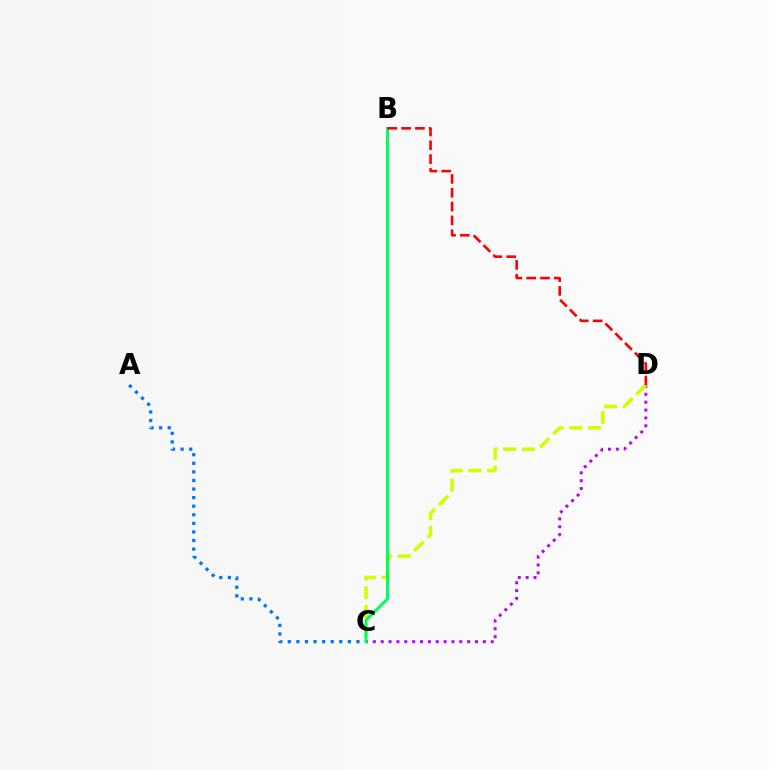{('C', 'D'): [{'color': '#b900ff', 'line_style': 'dotted', 'thickness': 2.14}, {'color': '#d1ff00', 'line_style': 'dashed', 'thickness': 2.54}], ('A', 'C'): [{'color': '#0074ff', 'line_style': 'dotted', 'thickness': 2.33}], ('B', 'C'): [{'color': '#00ff5c', 'line_style': 'solid', 'thickness': 2.14}], ('B', 'D'): [{'color': '#ff0000', 'line_style': 'dashed', 'thickness': 1.87}]}